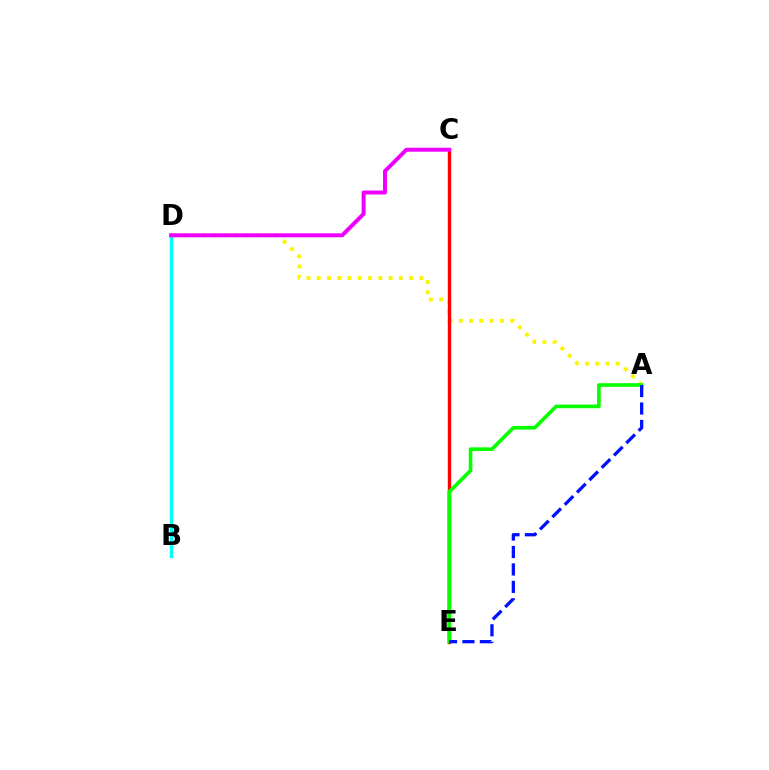{('A', 'D'): [{'color': '#fcf500', 'line_style': 'dotted', 'thickness': 2.79}], ('C', 'E'): [{'color': '#ff0000', 'line_style': 'solid', 'thickness': 2.43}], ('A', 'E'): [{'color': '#08ff00', 'line_style': 'solid', 'thickness': 2.63}, {'color': '#0010ff', 'line_style': 'dashed', 'thickness': 2.37}], ('B', 'D'): [{'color': '#00fff6', 'line_style': 'solid', 'thickness': 2.41}], ('C', 'D'): [{'color': '#ee00ff', 'line_style': 'solid', 'thickness': 2.85}]}